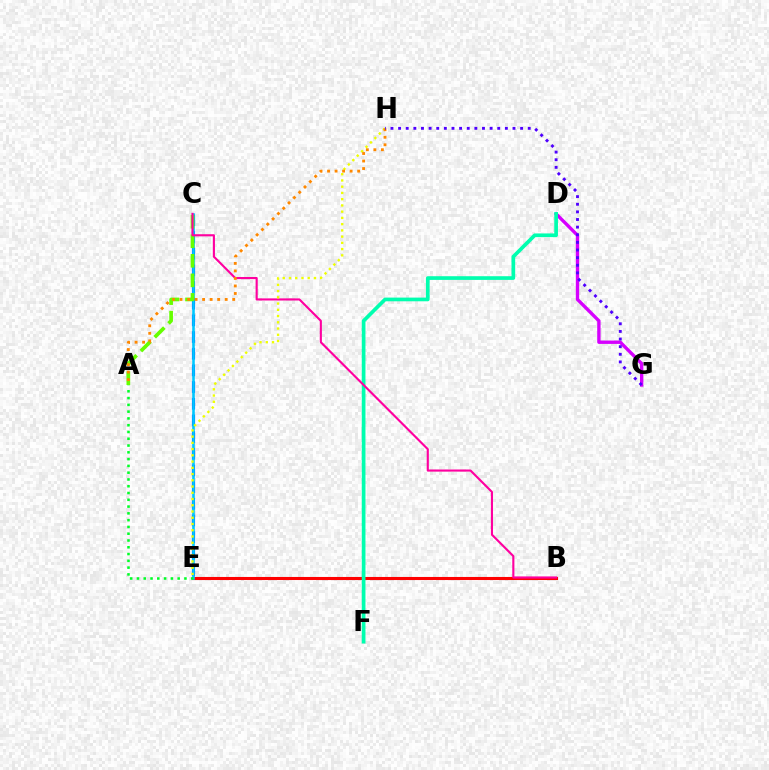{('C', 'E'): [{'color': '#003fff', 'line_style': 'dashed', 'thickness': 2.27}, {'color': '#00c7ff', 'line_style': 'solid', 'thickness': 1.87}], ('B', 'E'): [{'color': '#ff0000', 'line_style': 'solid', 'thickness': 2.22}], ('D', 'G'): [{'color': '#d600ff', 'line_style': 'solid', 'thickness': 2.42}], ('A', 'C'): [{'color': '#66ff00', 'line_style': 'dashed', 'thickness': 2.66}], ('D', 'F'): [{'color': '#00ffaf', 'line_style': 'solid', 'thickness': 2.66}], ('B', 'C'): [{'color': '#ff00a0', 'line_style': 'solid', 'thickness': 1.53}], ('A', 'E'): [{'color': '#00ff27', 'line_style': 'dotted', 'thickness': 1.84}], ('E', 'H'): [{'color': '#eeff00', 'line_style': 'dotted', 'thickness': 1.7}], ('A', 'H'): [{'color': '#ff8800', 'line_style': 'dotted', 'thickness': 2.04}], ('G', 'H'): [{'color': '#4f00ff', 'line_style': 'dotted', 'thickness': 2.07}]}